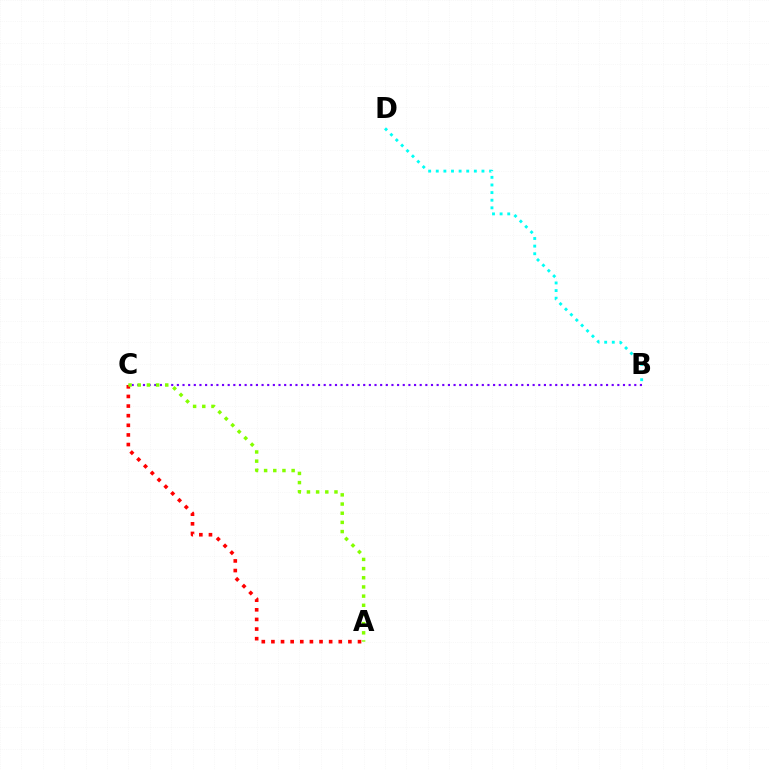{('B', 'D'): [{'color': '#00fff6', 'line_style': 'dotted', 'thickness': 2.07}], ('A', 'C'): [{'color': '#ff0000', 'line_style': 'dotted', 'thickness': 2.61}, {'color': '#84ff00', 'line_style': 'dotted', 'thickness': 2.49}], ('B', 'C'): [{'color': '#7200ff', 'line_style': 'dotted', 'thickness': 1.53}]}